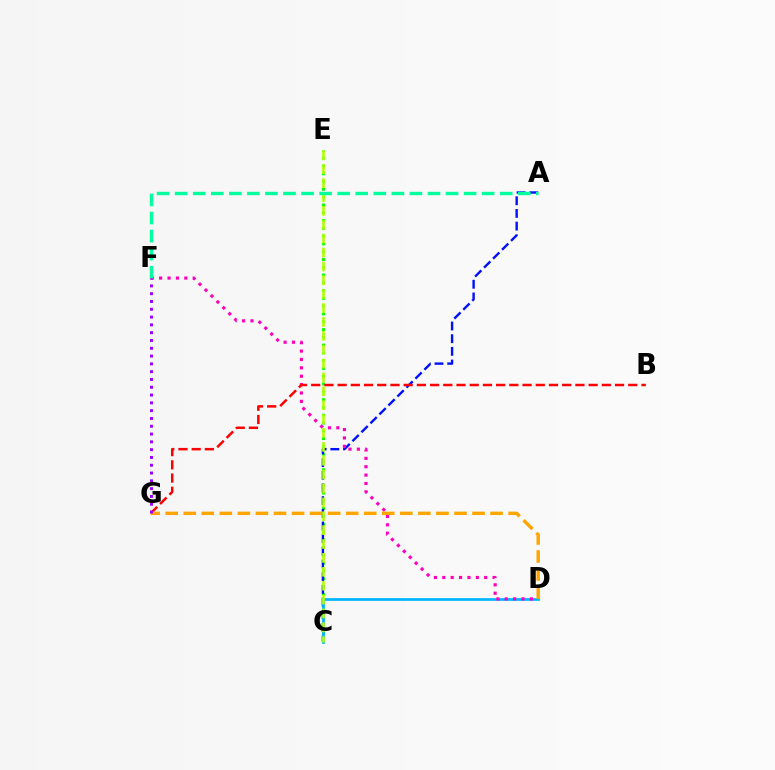{('C', 'E'): [{'color': '#08ff00', 'line_style': 'dotted', 'thickness': 2.12}, {'color': '#b3ff00', 'line_style': 'dashed', 'thickness': 1.89}], ('A', 'C'): [{'color': '#0010ff', 'line_style': 'dashed', 'thickness': 1.72}], ('C', 'D'): [{'color': '#00b5ff', 'line_style': 'solid', 'thickness': 1.95}], ('D', 'F'): [{'color': '#ff00bd', 'line_style': 'dotted', 'thickness': 2.28}], ('B', 'G'): [{'color': '#ff0000', 'line_style': 'dashed', 'thickness': 1.79}], ('D', 'G'): [{'color': '#ffa500', 'line_style': 'dashed', 'thickness': 2.45}], ('A', 'F'): [{'color': '#00ff9d', 'line_style': 'dashed', 'thickness': 2.45}], ('F', 'G'): [{'color': '#9b00ff', 'line_style': 'dotted', 'thickness': 2.12}]}